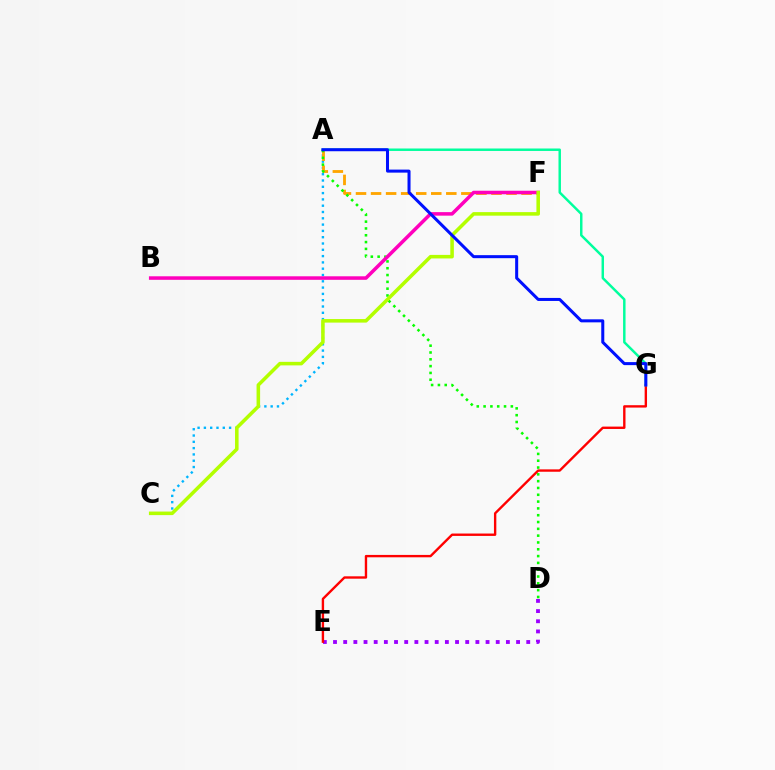{('A', 'C'): [{'color': '#00b5ff', 'line_style': 'dotted', 'thickness': 1.71}], ('D', 'E'): [{'color': '#9b00ff', 'line_style': 'dotted', 'thickness': 2.76}], ('E', 'G'): [{'color': '#ff0000', 'line_style': 'solid', 'thickness': 1.71}], ('A', 'G'): [{'color': '#00ff9d', 'line_style': 'solid', 'thickness': 1.77}, {'color': '#0010ff', 'line_style': 'solid', 'thickness': 2.18}], ('A', 'F'): [{'color': '#ffa500', 'line_style': 'dashed', 'thickness': 2.04}], ('A', 'D'): [{'color': '#08ff00', 'line_style': 'dotted', 'thickness': 1.85}], ('B', 'F'): [{'color': '#ff00bd', 'line_style': 'solid', 'thickness': 2.54}], ('C', 'F'): [{'color': '#b3ff00', 'line_style': 'solid', 'thickness': 2.55}]}